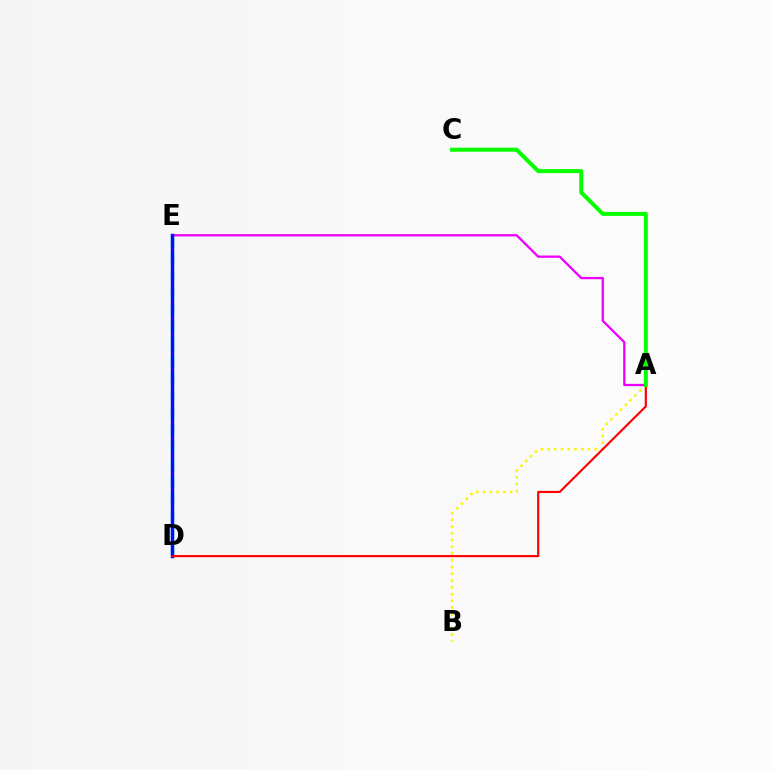{('D', 'E'): [{'color': '#00fff6', 'line_style': 'dashed', 'thickness': 2.33}, {'color': '#0010ff', 'line_style': 'solid', 'thickness': 2.49}], ('A', 'B'): [{'color': '#fcf500', 'line_style': 'dotted', 'thickness': 1.84}], ('A', 'E'): [{'color': '#ee00ff', 'line_style': 'solid', 'thickness': 1.65}], ('A', 'D'): [{'color': '#ff0000', 'line_style': 'solid', 'thickness': 1.54}], ('A', 'C'): [{'color': '#08ff00', 'line_style': 'solid', 'thickness': 2.89}]}